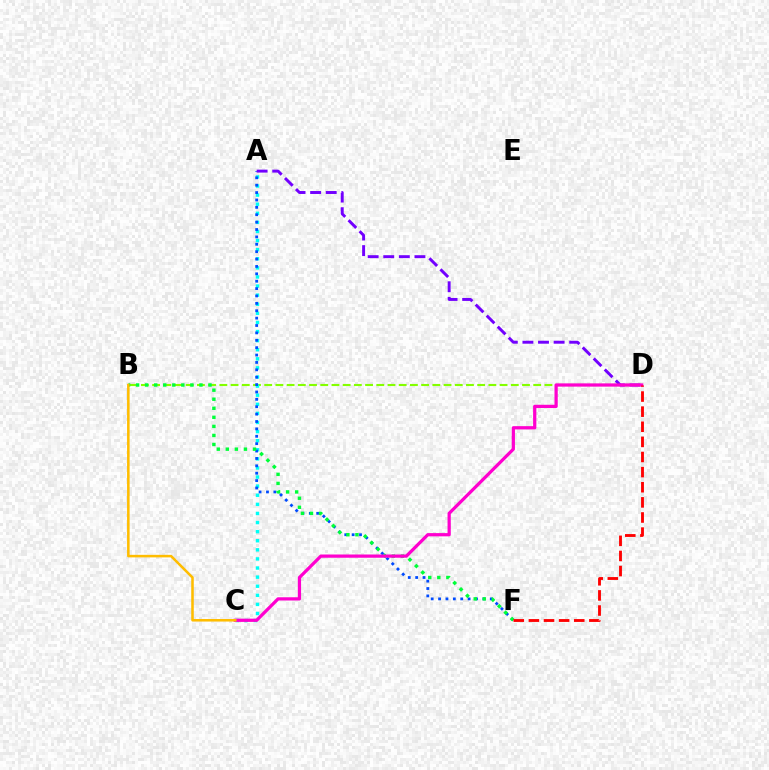{('B', 'D'): [{'color': '#84ff00', 'line_style': 'dashed', 'thickness': 1.52}], ('A', 'C'): [{'color': '#00fff6', 'line_style': 'dotted', 'thickness': 2.47}], ('A', 'F'): [{'color': '#004bff', 'line_style': 'dotted', 'thickness': 2.01}], ('B', 'F'): [{'color': '#00ff39', 'line_style': 'dotted', 'thickness': 2.46}], ('A', 'D'): [{'color': '#7200ff', 'line_style': 'dashed', 'thickness': 2.12}], ('C', 'D'): [{'color': '#ff00cf', 'line_style': 'solid', 'thickness': 2.33}], ('D', 'F'): [{'color': '#ff0000', 'line_style': 'dashed', 'thickness': 2.05}], ('B', 'C'): [{'color': '#ffbd00', 'line_style': 'solid', 'thickness': 1.83}]}